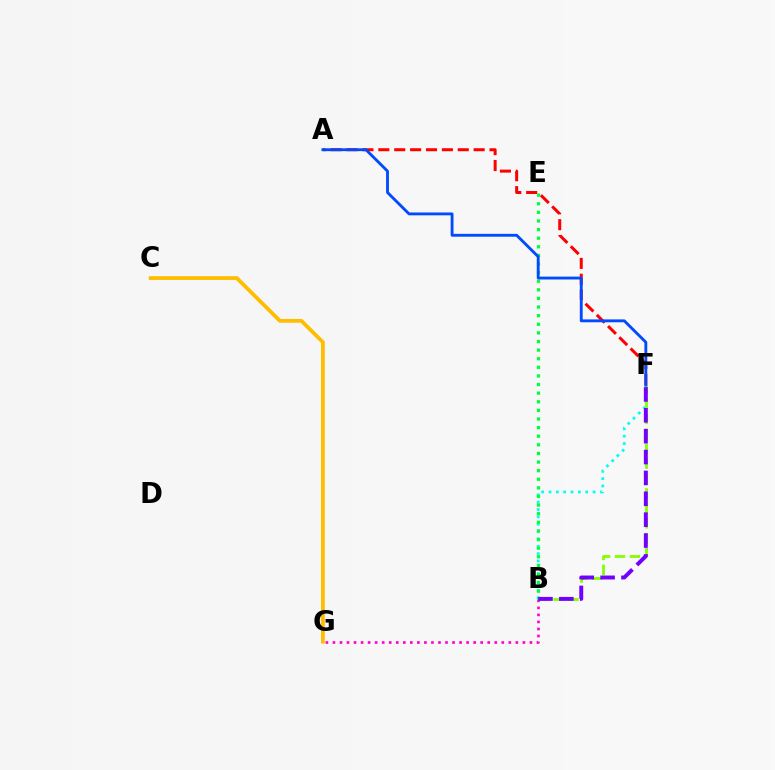{('B', 'F'): [{'color': '#00fff6', 'line_style': 'dotted', 'thickness': 2.0}, {'color': '#84ff00', 'line_style': 'dashed', 'thickness': 2.03}, {'color': '#7200ff', 'line_style': 'dashed', 'thickness': 2.84}], ('B', 'G'): [{'color': '#ff00cf', 'line_style': 'dotted', 'thickness': 1.91}], ('B', 'E'): [{'color': '#00ff39', 'line_style': 'dotted', 'thickness': 2.34}], ('C', 'G'): [{'color': '#ffbd00', 'line_style': 'solid', 'thickness': 2.71}], ('A', 'F'): [{'color': '#ff0000', 'line_style': 'dashed', 'thickness': 2.16}, {'color': '#004bff', 'line_style': 'solid', 'thickness': 2.06}]}